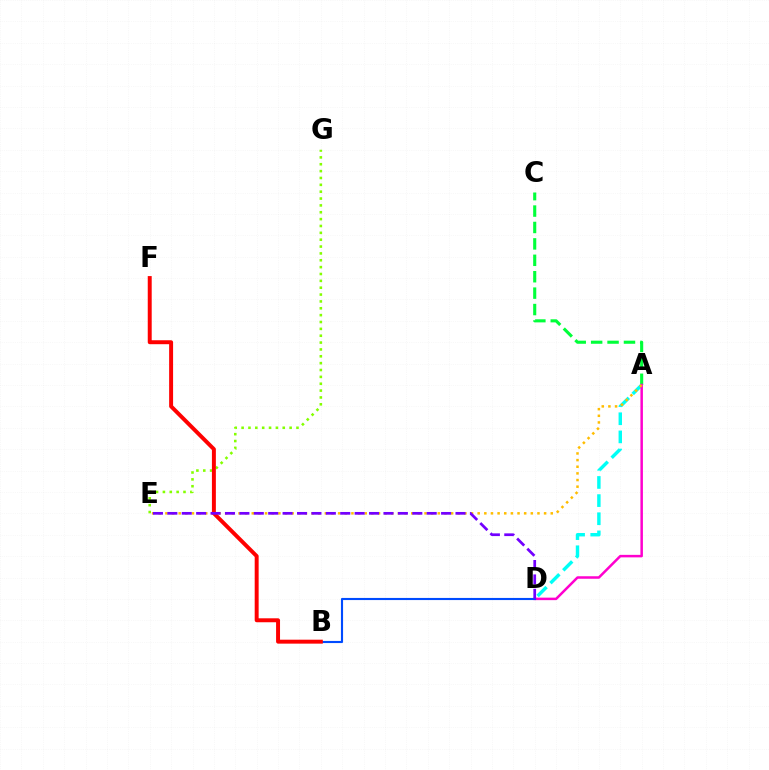{('E', 'G'): [{'color': '#84ff00', 'line_style': 'dotted', 'thickness': 1.86}], ('A', 'C'): [{'color': '#00ff39', 'line_style': 'dashed', 'thickness': 2.23}], ('A', 'D'): [{'color': '#00fff6', 'line_style': 'dashed', 'thickness': 2.46}, {'color': '#ff00cf', 'line_style': 'solid', 'thickness': 1.8}], ('A', 'E'): [{'color': '#ffbd00', 'line_style': 'dotted', 'thickness': 1.81}], ('B', 'D'): [{'color': '#004bff', 'line_style': 'solid', 'thickness': 1.53}], ('B', 'F'): [{'color': '#ff0000', 'line_style': 'solid', 'thickness': 2.84}], ('D', 'E'): [{'color': '#7200ff', 'line_style': 'dashed', 'thickness': 1.96}]}